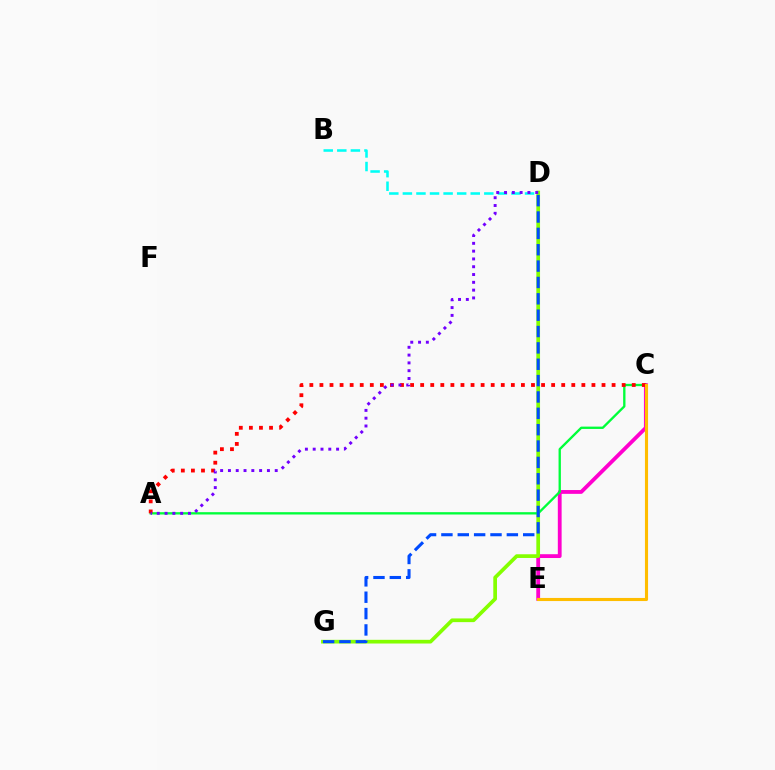{('C', 'E'): [{'color': '#ff00cf', 'line_style': 'solid', 'thickness': 2.74}, {'color': '#ffbd00', 'line_style': 'solid', 'thickness': 2.23}], ('D', 'G'): [{'color': '#84ff00', 'line_style': 'solid', 'thickness': 2.66}, {'color': '#004bff', 'line_style': 'dashed', 'thickness': 2.22}], ('A', 'C'): [{'color': '#00ff39', 'line_style': 'solid', 'thickness': 1.68}, {'color': '#ff0000', 'line_style': 'dotted', 'thickness': 2.74}], ('B', 'D'): [{'color': '#00fff6', 'line_style': 'dashed', 'thickness': 1.84}], ('A', 'D'): [{'color': '#7200ff', 'line_style': 'dotted', 'thickness': 2.12}]}